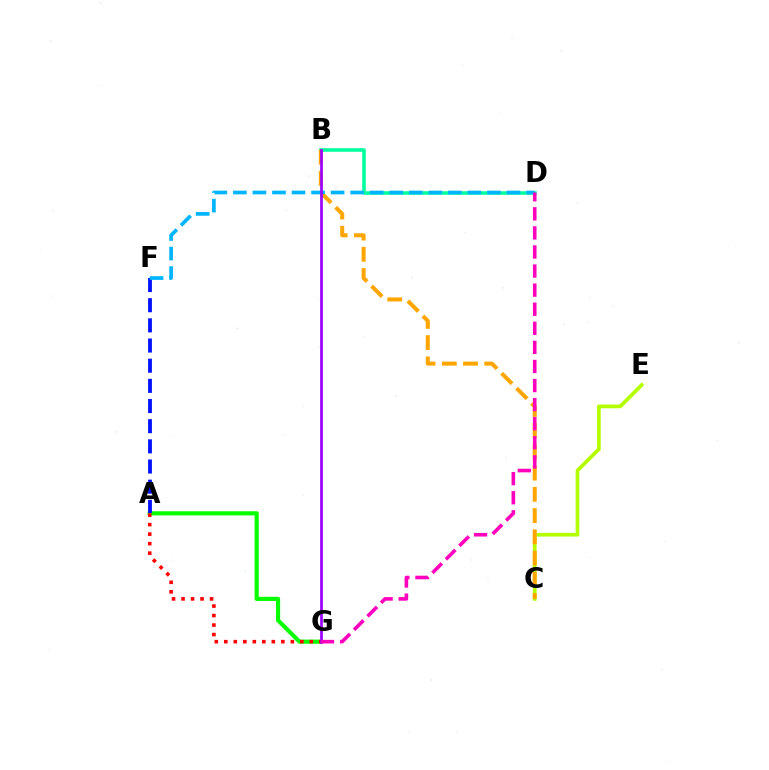{('A', 'G'): [{'color': '#08ff00', 'line_style': 'solid', 'thickness': 2.99}, {'color': '#ff0000', 'line_style': 'dotted', 'thickness': 2.58}], ('A', 'F'): [{'color': '#0010ff', 'line_style': 'dashed', 'thickness': 2.74}], ('C', 'E'): [{'color': '#b3ff00', 'line_style': 'solid', 'thickness': 2.67}], ('B', 'D'): [{'color': '#00ff9d', 'line_style': 'solid', 'thickness': 2.56}], ('B', 'C'): [{'color': '#ffa500', 'line_style': 'dashed', 'thickness': 2.89}], ('D', 'F'): [{'color': '#00b5ff', 'line_style': 'dashed', 'thickness': 2.66}], ('B', 'G'): [{'color': '#9b00ff', 'line_style': 'solid', 'thickness': 1.94}], ('D', 'G'): [{'color': '#ff00bd', 'line_style': 'dashed', 'thickness': 2.59}]}